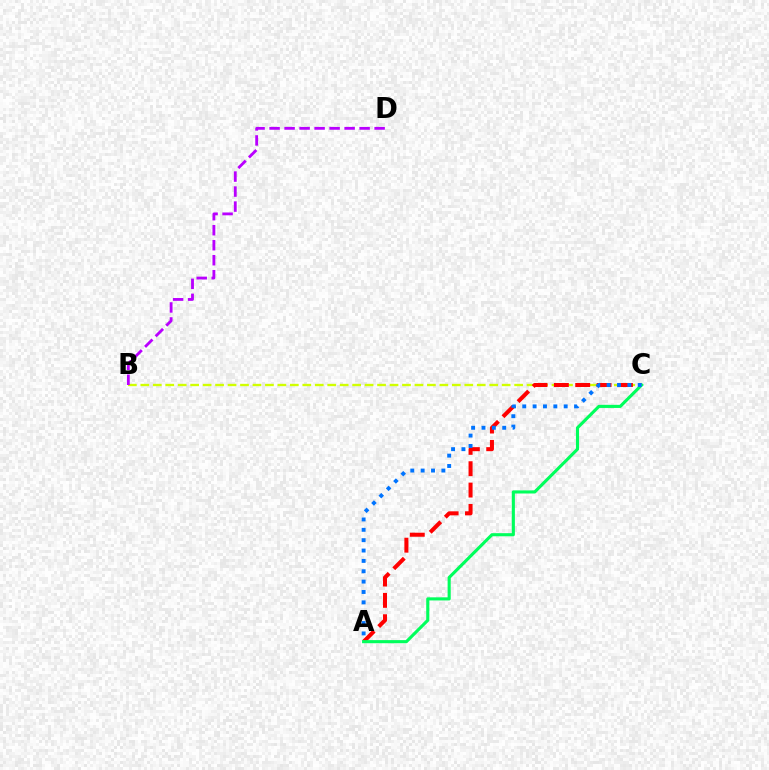{('B', 'C'): [{'color': '#d1ff00', 'line_style': 'dashed', 'thickness': 1.69}], ('B', 'D'): [{'color': '#b900ff', 'line_style': 'dashed', 'thickness': 2.04}], ('A', 'C'): [{'color': '#ff0000', 'line_style': 'dashed', 'thickness': 2.9}, {'color': '#00ff5c', 'line_style': 'solid', 'thickness': 2.24}, {'color': '#0074ff', 'line_style': 'dotted', 'thickness': 2.81}]}